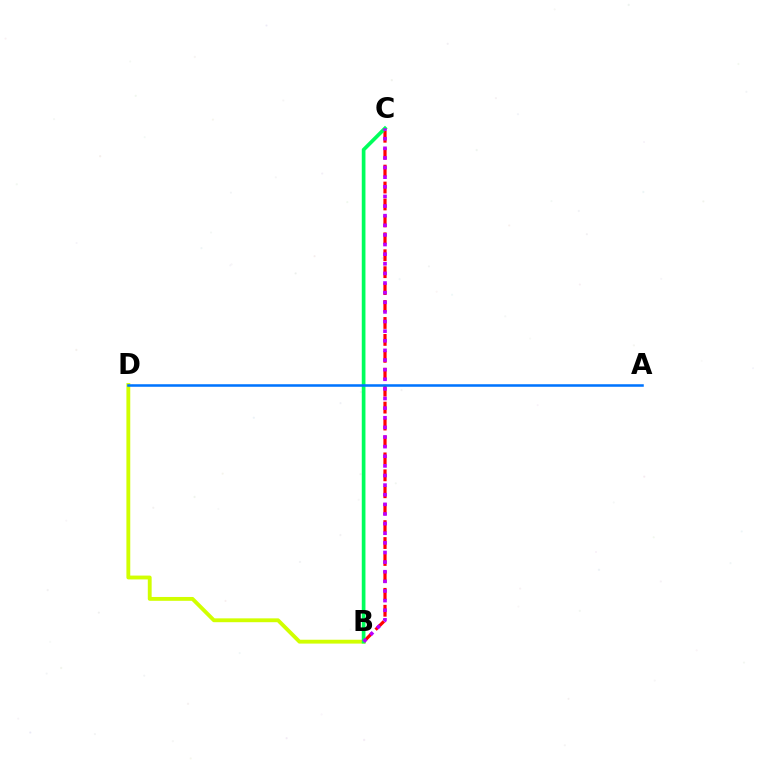{('B', 'D'): [{'color': '#d1ff00', 'line_style': 'solid', 'thickness': 2.77}], ('B', 'C'): [{'color': '#ff0000', 'line_style': 'dashed', 'thickness': 2.3}, {'color': '#00ff5c', 'line_style': 'solid', 'thickness': 2.65}, {'color': '#b900ff', 'line_style': 'dotted', 'thickness': 2.61}], ('A', 'D'): [{'color': '#0074ff', 'line_style': 'solid', 'thickness': 1.83}]}